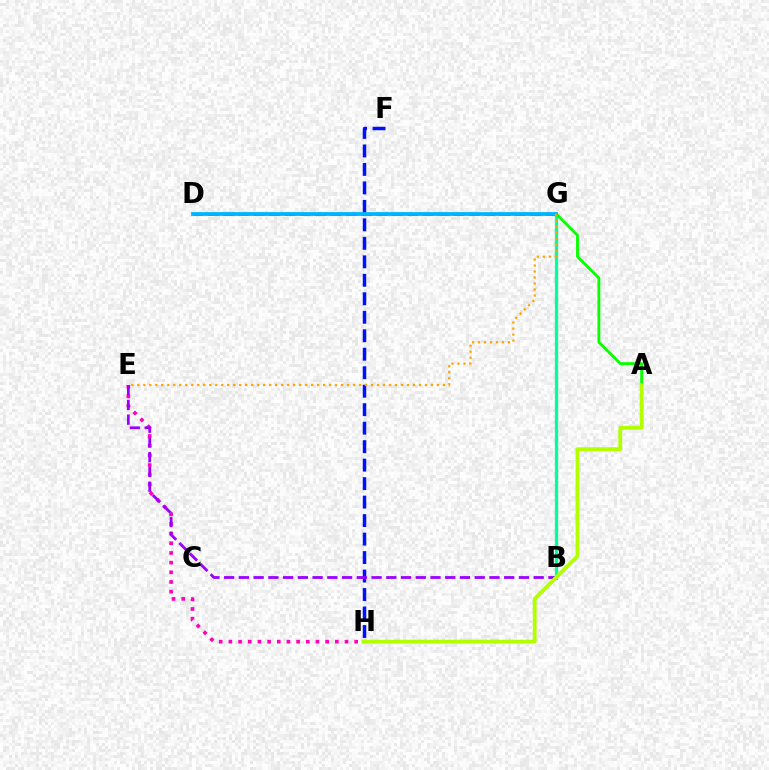{('B', 'G'): [{'color': '#00ff9d', 'line_style': 'solid', 'thickness': 2.36}], ('E', 'H'): [{'color': '#ff00bd', 'line_style': 'dotted', 'thickness': 2.63}], ('A', 'G'): [{'color': '#08ff00', 'line_style': 'solid', 'thickness': 2.07}], ('F', 'H'): [{'color': '#0010ff', 'line_style': 'dashed', 'thickness': 2.51}], ('D', 'G'): [{'color': '#ff0000', 'line_style': 'dashed', 'thickness': 2.09}, {'color': '#00b5ff', 'line_style': 'solid', 'thickness': 2.73}], ('B', 'E'): [{'color': '#9b00ff', 'line_style': 'dashed', 'thickness': 2.0}], ('E', 'G'): [{'color': '#ffa500', 'line_style': 'dotted', 'thickness': 1.63}], ('A', 'H'): [{'color': '#b3ff00', 'line_style': 'solid', 'thickness': 2.75}]}